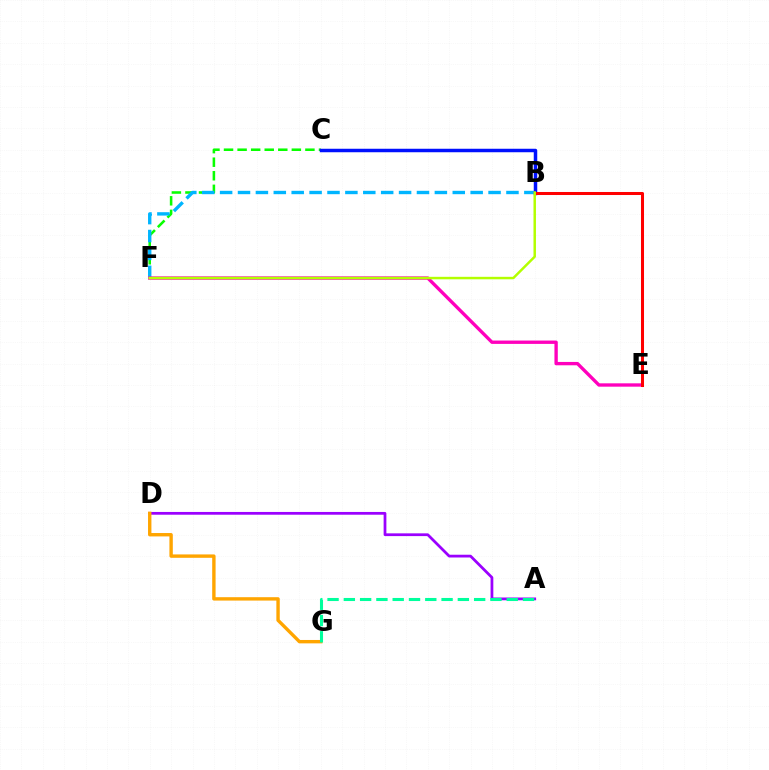{('C', 'F'): [{'color': '#08ff00', 'line_style': 'dashed', 'thickness': 1.84}], ('B', 'F'): [{'color': '#00b5ff', 'line_style': 'dashed', 'thickness': 2.43}, {'color': '#b3ff00', 'line_style': 'solid', 'thickness': 1.78}], ('B', 'C'): [{'color': '#0010ff', 'line_style': 'solid', 'thickness': 2.51}], ('A', 'D'): [{'color': '#9b00ff', 'line_style': 'solid', 'thickness': 1.99}], ('D', 'G'): [{'color': '#ffa500', 'line_style': 'solid', 'thickness': 2.44}], ('A', 'G'): [{'color': '#00ff9d', 'line_style': 'dashed', 'thickness': 2.21}], ('E', 'F'): [{'color': '#ff00bd', 'line_style': 'solid', 'thickness': 2.41}], ('B', 'E'): [{'color': '#ff0000', 'line_style': 'solid', 'thickness': 2.19}]}